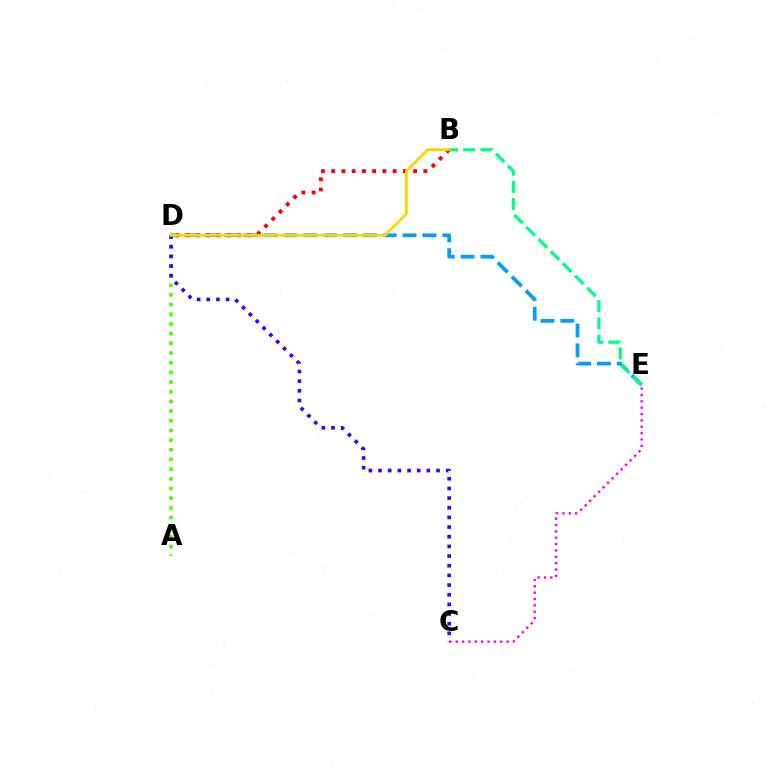{('C', 'E'): [{'color': '#ff00ed', 'line_style': 'dotted', 'thickness': 1.73}], ('D', 'E'): [{'color': '#009eff', 'line_style': 'dashed', 'thickness': 2.7}], ('A', 'D'): [{'color': '#4fff00', 'line_style': 'dotted', 'thickness': 2.63}], ('B', 'E'): [{'color': '#00ff86', 'line_style': 'dashed', 'thickness': 2.34}], ('C', 'D'): [{'color': '#3700ff', 'line_style': 'dotted', 'thickness': 2.63}], ('B', 'D'): [{'color': '#ff0000', 'line_style': 'dotted', 'thickness': 2.78}, {'color': '#ffd500', 'line_style': 'solid', 'thickness': 2.06}]}